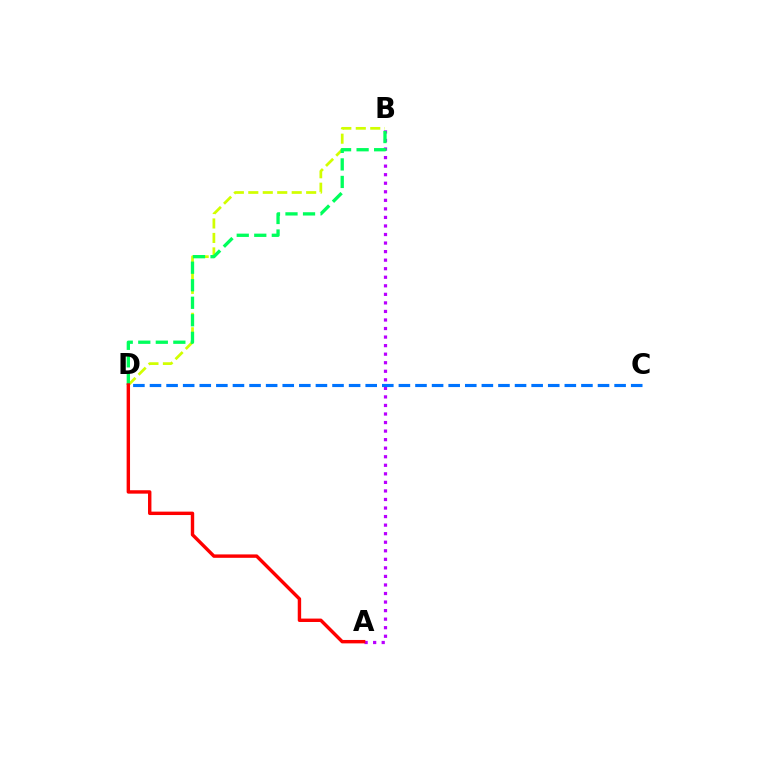{('A', 'B'): [{'color': '#b900ff', 'line_style': 'dotted', 'thickness': 2.32}], ('C', 'D'): [{'color': '#0074ff', 'line_style': 'dashed', 'thickness': 2.25}], ('B', 'D'): [{'color': '#d1ff00', 'line_style': 'dashed', 'thickness': 1.97}, {'color': '#00ff5c', 'line_style': 'dashed', 'thickness': 2.38}], ('A', 'D'): [{'color': '#ff0000', 'line_style': 'solid', 'thickness': 2.46}]}